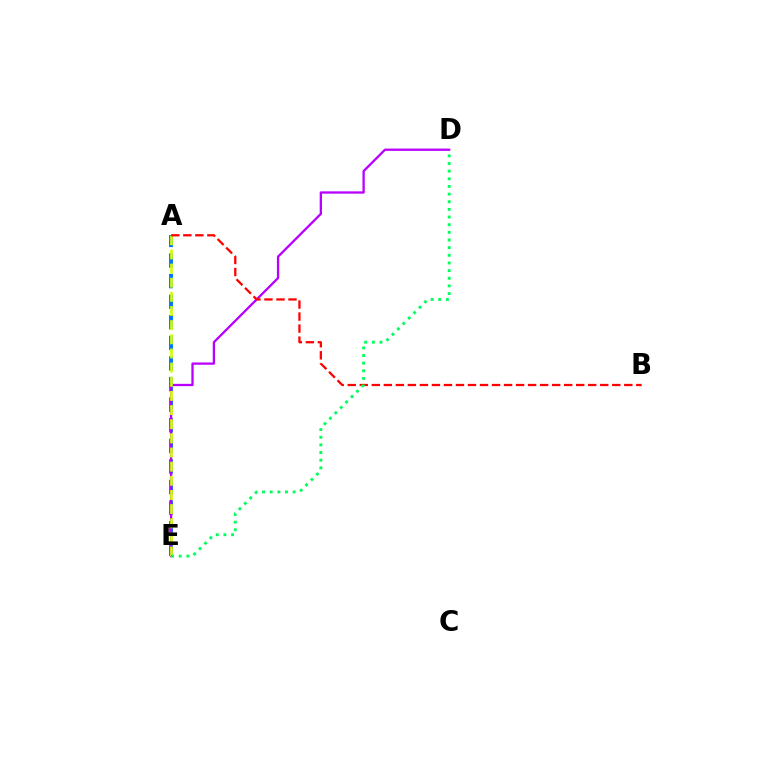{('A', 'E'): [{'color': '#0074ff', 'line_style': 'dashed', 'thickness': 2.8}, {'color': '#d1ff00', 'line_style': 'dashed', 'thickness': 1.92}], ('D', 'E'): [{'color': '#b900ff', 'line_style': 'solid', 'thickness': 1.66}, {'color': '#00ff5c', 'line_style': 'dotted', 'thickness': 2.08}], ('A', 'B'): [{'color': '#ff0000', 'line_style': 'dashed', 'thickness': 1.63}]}